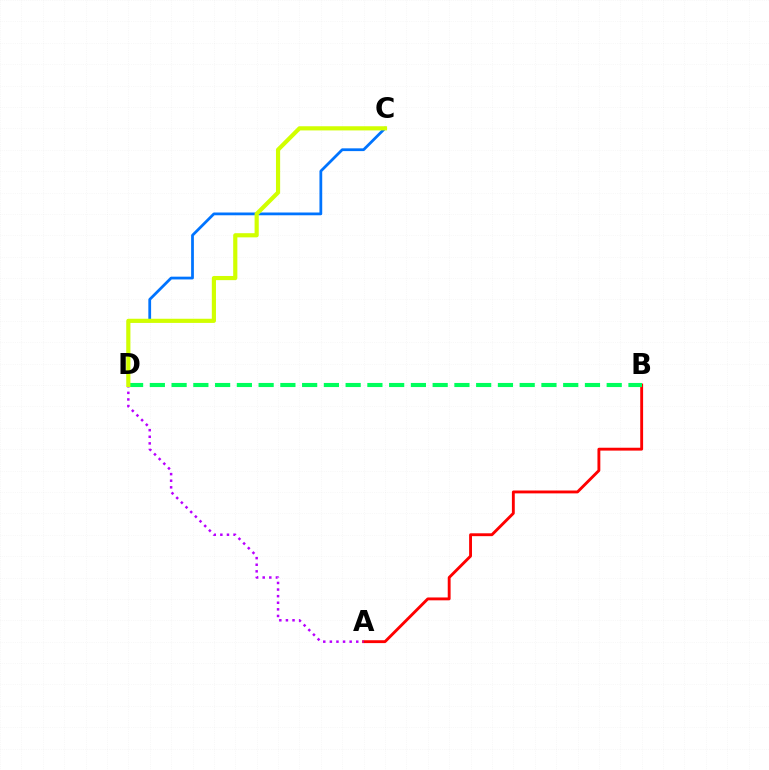{('A', 'B'): [{'color': '#ff0000', 'line_style': 'solid', 'thickness': 2.06}], ('A', 'D'): [{'color': '#b900ff', 'line_style': 'dotted', 'thickness': 1.79}], ('C', 'D'): [{'color': '#0074ff', 'line_style': 'solid', 'thickness': 1.99}, {'color': '#d1ff00', 'line_style': 'solid', 'thickness': 3.0}], ('B', 'D'): [{'color': '#00ff5c', 'line_style': 'dashed', 'thickness': 2.96}]}